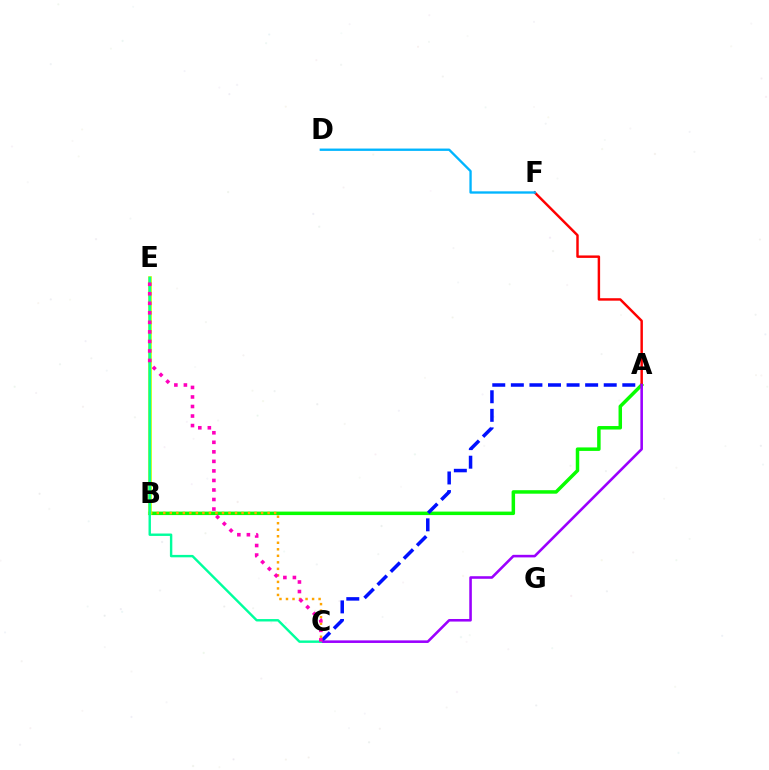{('A', 'B'): [{'color': '#08ff00', 'line_style': 'solid', 'thickness': 2.51}], ('A', 'C'): [{'color': '#0010ff', 'line_style': 'dashed', 'thickness': 2.52}, {'color': '#9b00ff', 'line_style': 'solid', 'thickness': 1.85}], ('A', 'F'): [{'color': '#ff0000', 'line_style': 'solid', 'thickness': 1.77}], ('B', 'C'): [{'color': '#ffa500', 'line_style': 'dotted', 'thickness': 1.77}], ('B', 'E'): [{'color': '#b3ff00', 'line_style': 'solid', 'thickness': 2.6}], ('D', 'F'): [{'color': '#00b5ff', 'line_style': 'solid', 'thickness': 1.68}], ('C', 'E'): [{'color': '#00ff9d', 'line_style': 'solid', 'thickness': 1.74}, {'color': '#ff00bd', 'line_style': 'dotted', 'thickness': 2.59}]}